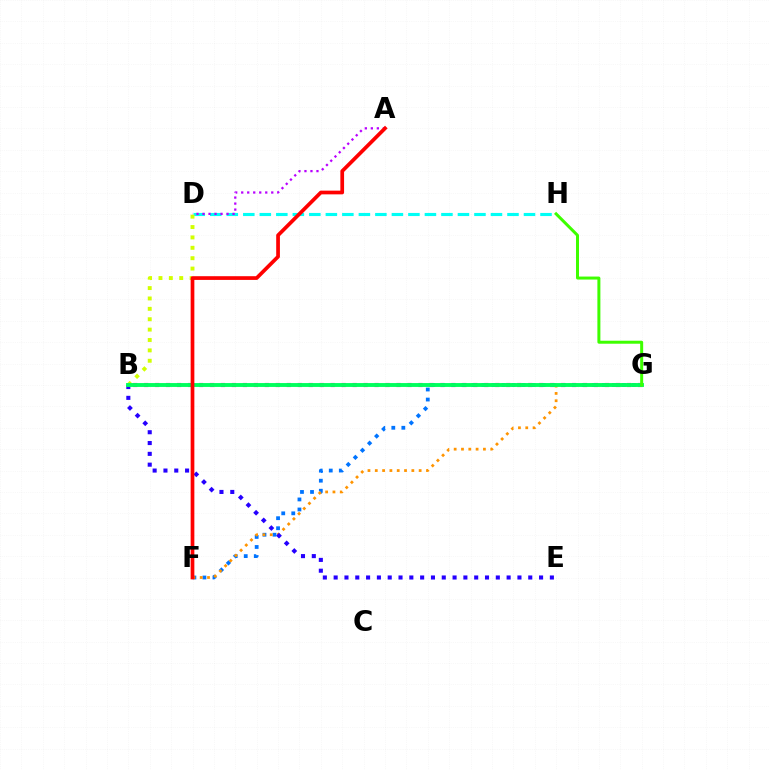{('D', 'H'): [{'color': '#00fff6', 'line_style': 'dashed', 'thickness': 2.24}], ('B', 'G'): [{'color': '#ff00ac', 'line_style': 'dotted', 'thickness': 2.98}, {'color': '#00ff5c', 'line_style': 'solid', 'thickness': 2.79}], ('F', 'G'): [{'color': '#0074ff', 'line_style': 'dotted', 'thickness': 2.73}, {'color': '#ff9400', 'line_style': 'dotted', 'thickness': 1.99}], ('B', 'E'): [{'color': '#2500ff', 'line_style': 'dotted', 'thickness': 2.94}], ('B', 'D'): [{'color': '#d1ff00', 'line_style': 'dotted', 'thickness': 2.82}], ('A', 'D'): [{'color': '#b900ff', 'line_style': 'dotted', 'thickness': 1.63}], ('A', 'F'): [{'color': '#ff0000', 'line_style': 'solid', 'thickness': 2.67}], ('G', 'H'): [{'color': '#3dff00', 'line_style': 'solid', 'thickness': 2.16}]}